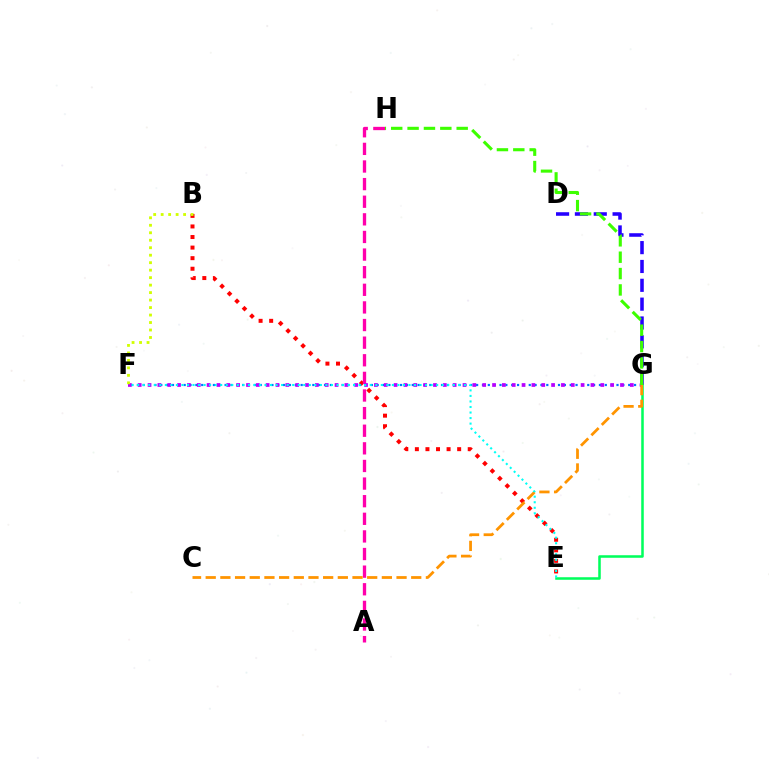{('D', 'G'): [{'color': '#2500ff', 'line_style': 'dashed', 'thickness': 2.56}], ('B', 'E'): [{'color': '#ff0000', 'line_style': 'dotted', 'thickness': 2.87}], ('F', 'G'): [{'color': '#0074ff', 'line_style': 'dotted', 'thickness': 1.59}, {'color': '#b900ff', 'line_style': 'dotted', 'thickness': 2.67}], ('E', 'G'): [{'color': '#00ff5c', 'line_style': 'solid', 'thickness': 1.83}], ('A', 'H'): [{'color': '#ff00ac', 'line_style': 'dashed', 'thickness': 2.39}], ('C', 'G'): [{'color': '#ff9400', 'line_style': 'dashed', 'thickness': 1.99}], ('E', 'F'): [{'color': '#00fff6', 'line_style': 'dotted', 'thickness': 1.5}], ('B', 'F'): [{'color': '#d1ff00', 'line_style': 'dotted', 'thickness': 2.03}], ('G', 'H'): [{'color': '#3dff00', 'line_style': 'dashed', 'thickness': 2.22}]}